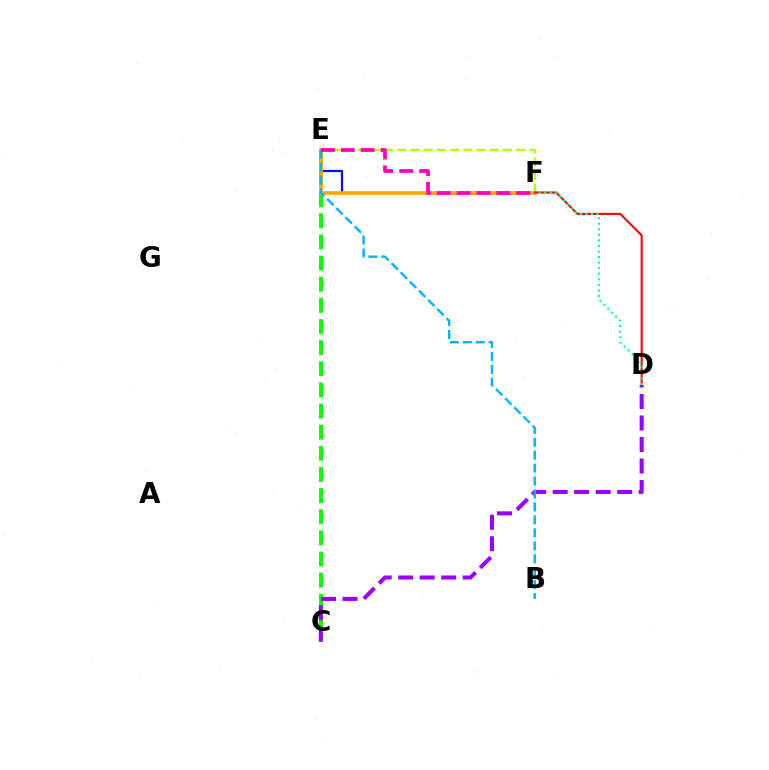{('E', 'F'): [{'color': '#0010ff', 'line_style': 'solid', 'thickness': 1.62}, {'color': '#b3ff00', 'line_style': 'dashed', 'thickness': 1.79}, {'color': '#ffa500', 'line_style': 'solid', 'thickness': 2.6}, {'color': '#ff00bd', 'line_style': 'dashed', 'thickness': 2.7}], ('C', 'E'): [{'color': '#08ff00', 'line_style': 'dashed', 'thickness': 2.87}], ('C', 'D'): [{'color': '#9b00ff', 'line_style': 'dashed', 'thickness': 2.92}], ('D', 'F'): [{'color': '#ff0000', 'line_style': 'solid', 'thickness': 1.5}, {'color': '#00ff9d', 'line_style': 'dotted', 'thickness': 1.51}], ('B', 'E'): [{'color': '#00b5ff', 'line_style': 'dashed', 'thickness': 1.76}]}